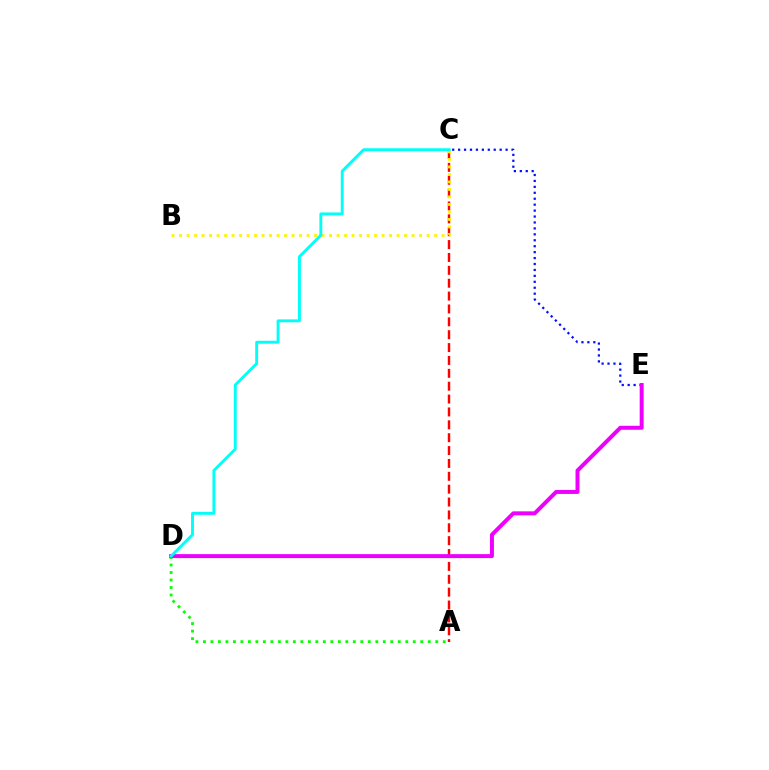{('A', 'D'): [{'color': '#08ff00', 'line_style': 'dotted', 'thickness': 2.04}], ('C', 'E'): [{'color': '#0010ff', 'line_style': 'dotted', 'thickness': 1.61}], ('A', 'C'): [{'color': '#ff0000', 'line_style': 'dashed', 'thickness': 1.75}], ('B', 'C'): [{'color': '#fcf500', 'line_style': 'dotted', 'thickness': 2.04}], ('D', 'E'): [{'color': '#ee00ff', 'line_style': 'solid', 'thickness': 2.86}], ('C', 'D'): [{'color': '#00fff6', 'line_style': 'solid', 'thickness': 2.09}]}